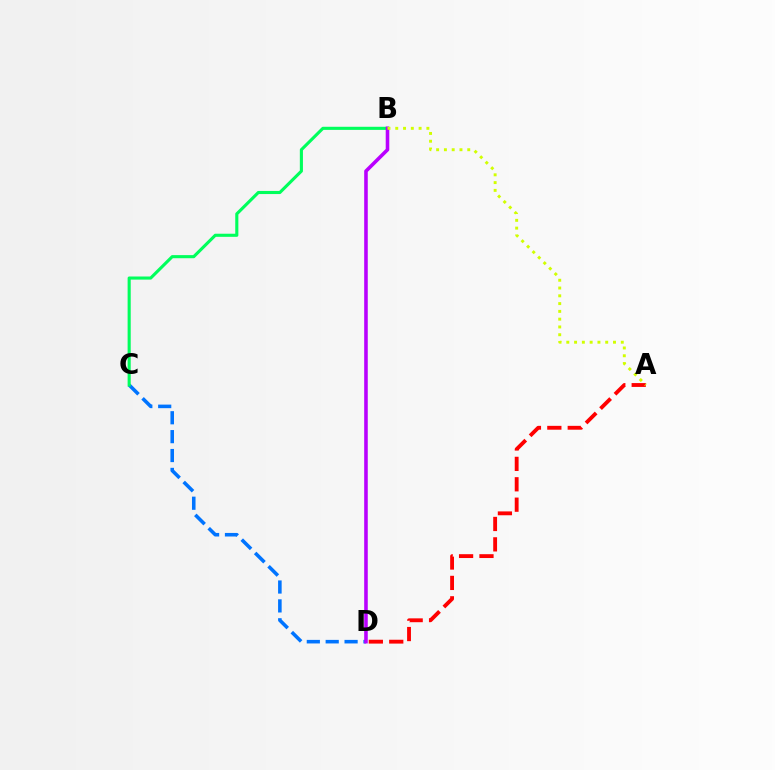{('C', 'D'): [{'color': '#0074ff', 'line_style': 'dashed', 'thickness': 2.57}], ('B', 'C'): [{'color': '#00ff5c', 'line_style': 'solid', 'thickness': 2.24}], ('B', 'D'): [{'color': '#b900ff', 'line_style': 'solid', 'thickness': 2.57}], ('A', 'D'): [{'color': '#ff0000', 'line_style': 'dashed', 'thickness': 2.77}], ('A', 'B'): [{'color': '#d1ff00', 'line_style': 'dotted', 'thickness': 2.11}]}